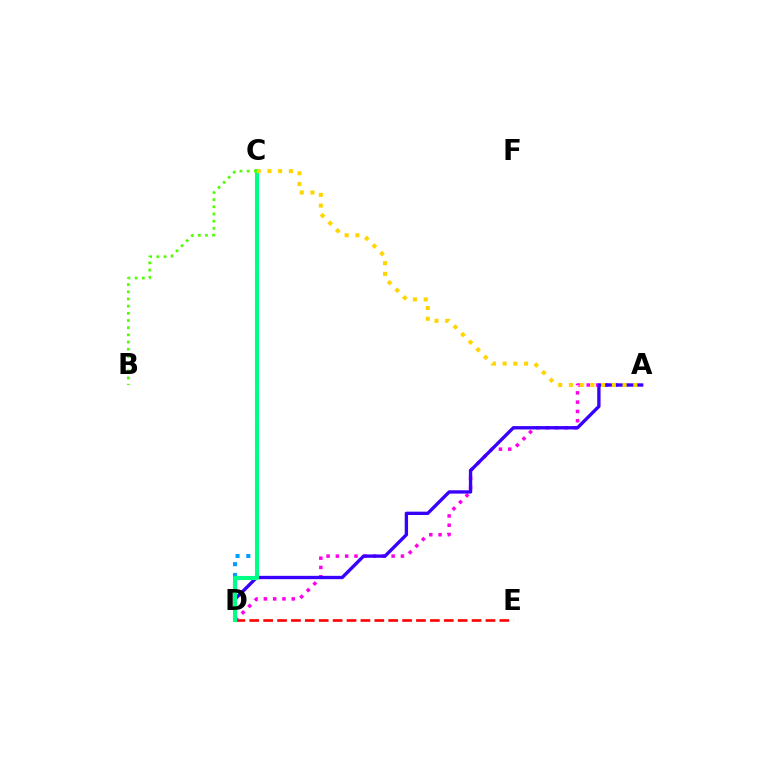{('C', 'D'): [{'color': '#009eff', 'line_style': 'dotted', 'thickness': 2.92}, {'color': '#00ff86', 'line_style': 'solid', 'thickness': 2.96}], ('D', 'E'): [{'color': '#ff0000', 'line_style': 'dashed', 'thickness': 1.89}], ('A', 'D'): [{'color': '#ff00ed', 'line_style': 'dotted', 'thickness': 2.53}, {'color': '#3700ff', 'line_style': 'solid', 'thickness': 2.41}], ('A', 'C'): [{'color': '#ffd500', 'line_style': 'dotted', 'thickness': 2.92}], ('B', 'C'): [{'color': '#4fff00', 'line_style': 'dotted', 'thickness': 1.95}]}